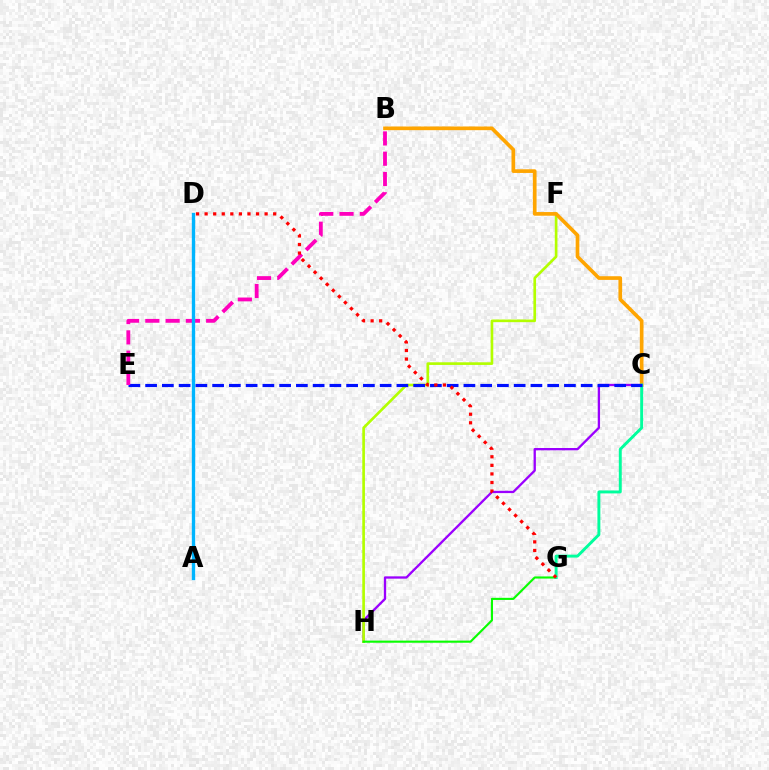{('C', 'H'): [{'color': '#9b00ff', 'line_style': 'solid', 'thickness': 1.67}], ('F', 'H'): [{'color': '#b3ff00', 'line_style': 'solid', 'thickness': 1.92}], ('G', 'H'): [{'color': '#08ff00', 'line_style': 'solid', 'thickness': 1.53}], ('B', 'C'): [{'color': '#ffa500', 'line_style': 'solid', 'thickness': 2.64}], ('C', 'G'): [{'color': '#00ff9d', 'line_style': 'solid', 'thickness': 2.11}], ('C', 'E'): [{'color': '#0010ff', 'line_style': 'dashed', 'thickness': 2.28}], ('B', 'E'): [{'color': '#ff00bd', 'line_style': 'dashed', 'thickness': 2.75}], ('D', 'G'): [{'color': '#ff0000', 'line_style': 'dotted', 'thickness': 2.33}], ('A', 'D'): [{'color': '#00b5ff', 'line_style': 'solid', 'thickness': 2.42}]}